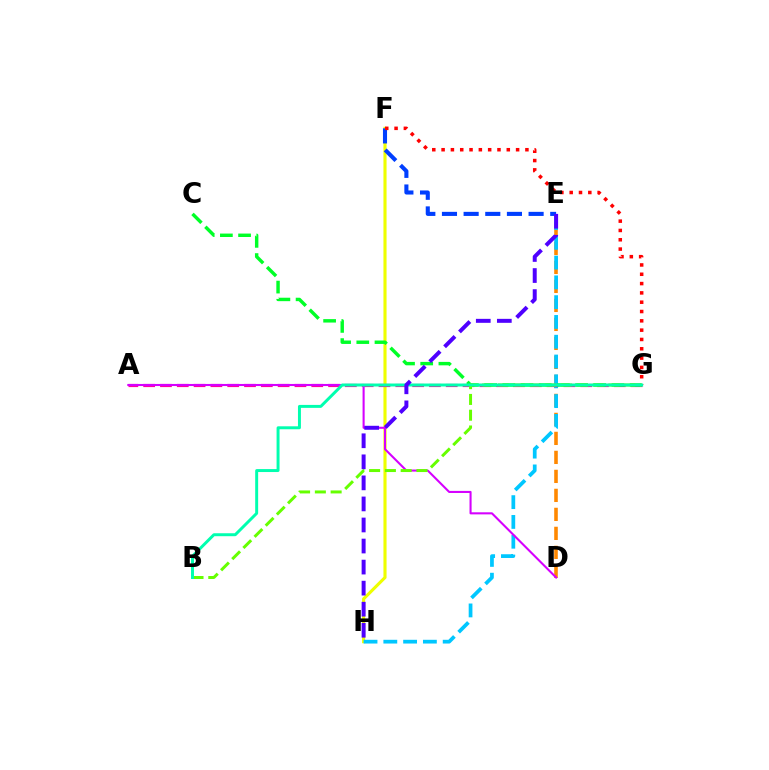{('F', 'H'): [{'color': '#eeff00', 'line_style': 'solid', 'thickness': 2.24}], ('D', 'E'): [{'color': '#ff8800', 'line_style': 'dashed', 'thickness': 2.58}], ('E', 'H'): [{'color': '#00c7ff', 'line_style': 'dashed', 'thickness': 2.69}, {'color': '#4f00ff', 'line_style': 'dashed', 'thickness': 2.86}], ('A', 'G'): [{'color': '#ff00a0', 'line_style': 'dashed', 'thickness': 2.28}], ('A', 'D'): [{'color': '#d600ff', 'line_style': 'solid', 'thickness': 1.5}], ('E', 'F'): [{'color': '#003fff', 'line_style': 'dashed', 'thickness': 2.94}], ('C', 'G'): [{'color': '#00ff27', 'line_style': 'dashed', 'thickness': 2.47}], ('F', 'G'): [{'color': '#ff0000', 'line_style': 'dotted', 'thickness': 2.53}], ('B', 'G'): [{'color': '#66ff00', 'line_style': 'dashed', 'thickness': 2.14}, {'color': '#00ffaf', 'line_style': 'solid', 'thickness': 2.13}]}